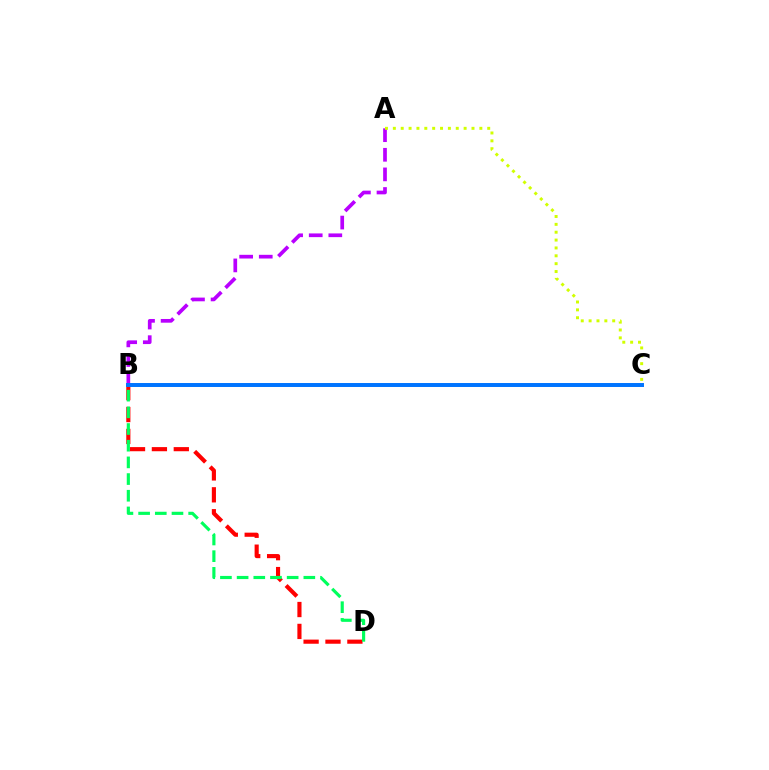{('B', 'D'): [{'color': '#ff0000', 'line_style': 'dashed', 'thickness': 2.98}, {'color': '#00ff5c', 'line_style': 'dashed', 'thickness': 2.27}], ('A', 'B'): [{'color': '#b900ff', 'line_style': 'dashed', 'thickness': 2.66}], ('B', 'C'): [{'color': '#0074ff', 'line_style': 'solid', 'thickness': 2.85}], ('A', 'C'): [{'color': '#d1ff00', 'line_style': 'dotted', 'thickness': 2.14}]}